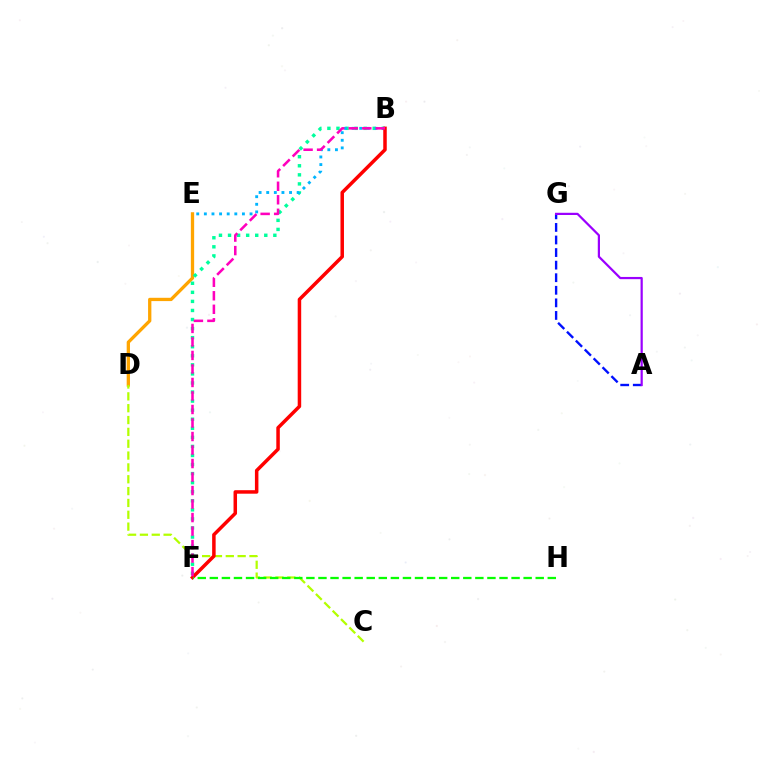{('D', 'E'): [{'color': '#ffa500', 'line_style': 'solid', 'thickness': 2.37}], ('B', 'F'): [{'color': '#00ff9d', 'line_style': 'dotted', 'thickness': 2.46}, {'color': '#ff0000', 'line_style': 'solid', 'thickness': 2.52}, {'color': '#ff00bd', 'line_style': 'dashed', 'thickness': 1.84}], ('B', 'E'): [{'color': '#00b5ff', 'line_style': 'dotted', 'thickness': 2.07}], ('A', 'G'): [{'color': '#0010ff', 'line_style': 'dashed', 'thickness': 1.71}, {'color': '#9b00ff', 'line_style': 'solid', 'thickness': 1.6}], ('C', 'D'): [{'color': '#b3ff00', 'line_style': 'dashed', 'thickness': 1.61}], ('F', 'H'): [{'color': '#08ff00', 'line_style': 'dashed', 'thickness': 1.64}]}